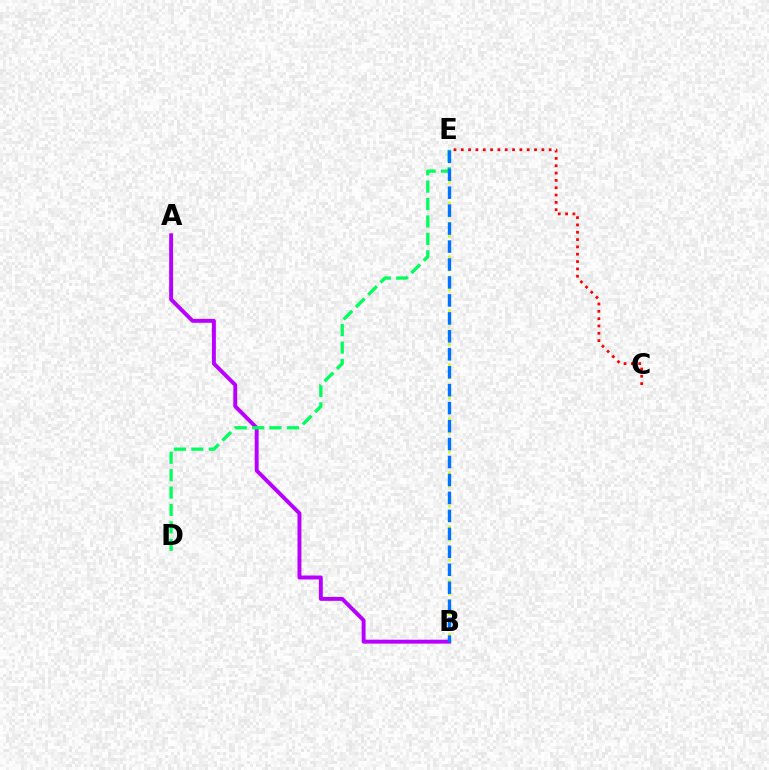{('C', 'E'): [{'color': '#ff0000', 'line_style': 'dotted', 'thickness': 1.99}], ('B', 'E'): [{'color': '#d1ff00', 'line_style': 'dotted', 'thickness': 1.83}, {'color': '#0074ff', 'line_style': 'dashed', 'thickness': 2.44}], ('A', 'B'): [{'color': '#b900ff', 'line_style': 'solid', 'thickness': 2.83}], ('D', 'E'): [{'color': '#00ff5c', 'line_style': 'dashed', 'thickness': 2.36}]}